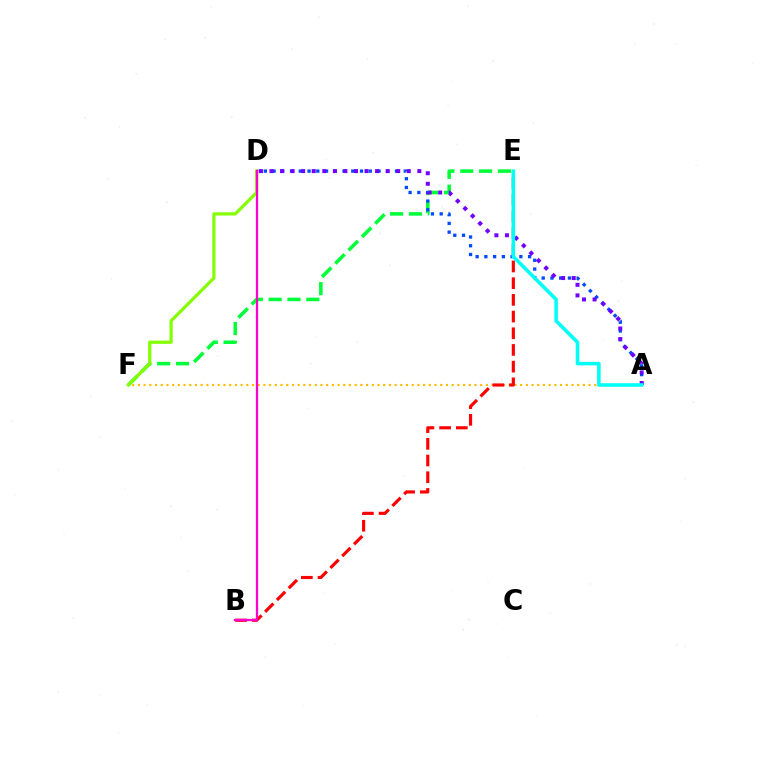{('A', 'F'): [{'color': '#ffbd00', 'line_style': 'dotted', 'thickness': 1.55}], ('E', 'F'): [{'color': '#00ff39', 'line_style': 'dashed', 'thickness': 2.56}], ('B', 'E'): [{'color': '#ff0000', 'line_style': 'dashed', 'thickness': 2.27}], ('A', 'D'): [{'color': '#004bff', 'line_style': 'dotted', 'thickness': 2.38}, {'color': '#7200ff', 'line_style': 'dotted', 'thickness': 2.87}], ('D', 'F'): [{'color': '#84ff00', 'line_style': 'solid', 'thickness': 2.31}], ('B', 'D'): [{'color': '#ff00cf', 'line_style': 'solid', 'thickness': 1.63}], ('A', 'E'): [{'color': '#00fff6', 'line_style': 'solid', 'thickness': 2.56}]}